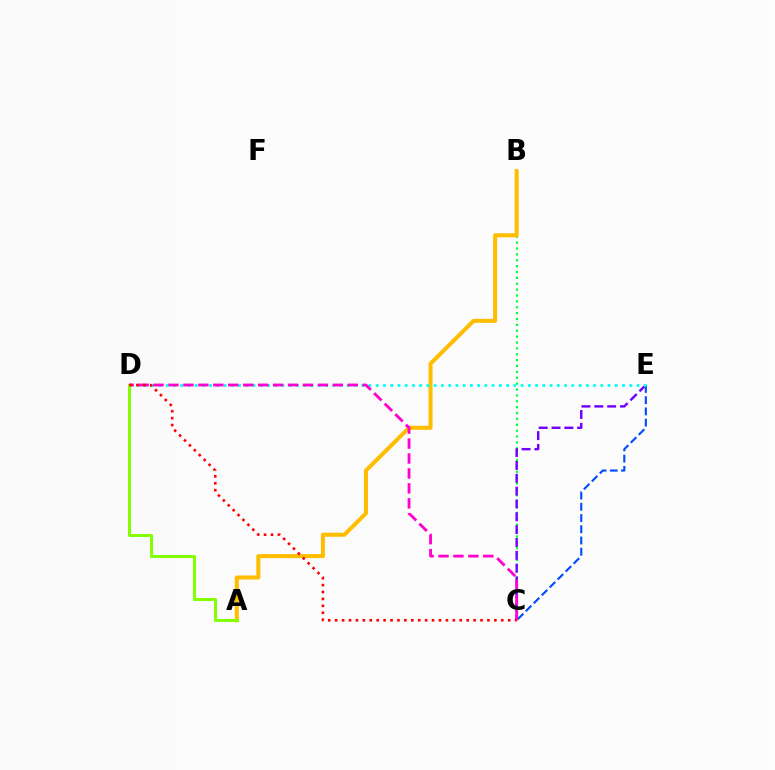{('B', 'C'): [{'color': '#00ff39', 'line_style': 'dotted', 'thickness': 1.6}], ('C', 'E'): [{'color': '#004bff', 'line_style': 'dashed', 'thickness': 1.53}, {'color': '#7200ff', 'line_style': 'dashed', 'thickness': 1.74}], ('A', 'B'): [{'color': '#ffbd00', 'line_style': 'solid', 'thickness': 2.9}], ('D', 'E'): [{'color': '#00fff6', 'line_style': 'dotted', 'thickness': 1.97}], ('C', 'D'): [{'color': '#ff00cf', 'line_style': 'dashed', 'thickness': 2.03}, {'color': '#ff0000', 'line_style': 'dotted', 'thickness': 1.88}], ('A', 'D'): [{'color': '#84ff00', 'line_style': 'solid', 'thickness': 2.16}]}